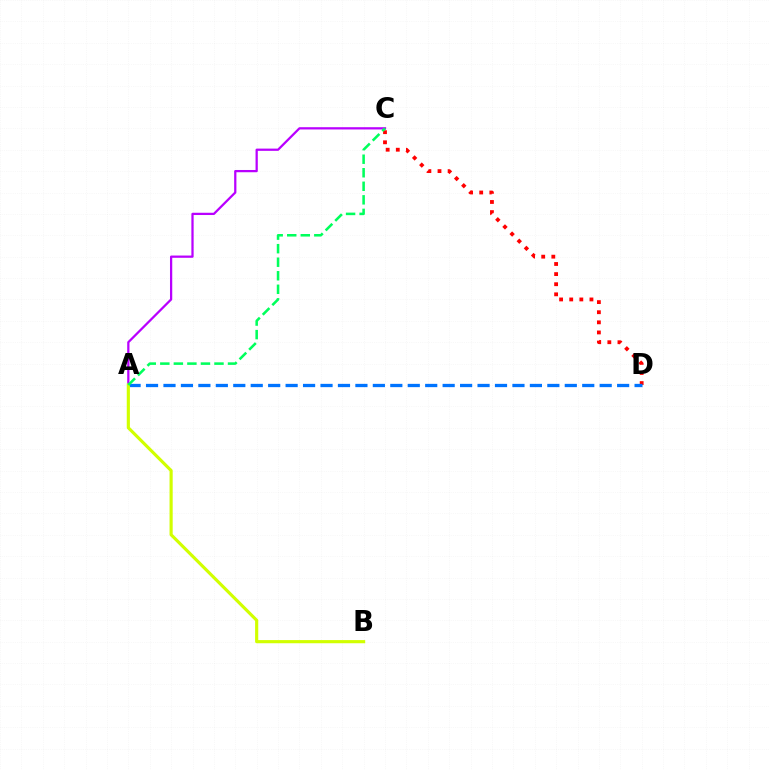{('C', 'D'): [{'color': '#ff0000', 'line_style': 'dotted', 'thickness': 2.75}], ('A', 'C'): [{'color': '#b900ff', 'line_style': 'solid', 'thickness': 1.62}, {'color': '#00ff5c', 'line_style': 'dashed', 'thickness': 1.84}], ('A', 'D'): [{'color': '#0074ff', 'line_style': 'dashed', 'thickness': 2.37}], ('A', 'B'): [{'color': '#d1ff00', 'line_style': 'solid', 'thickness': 2.27}]}